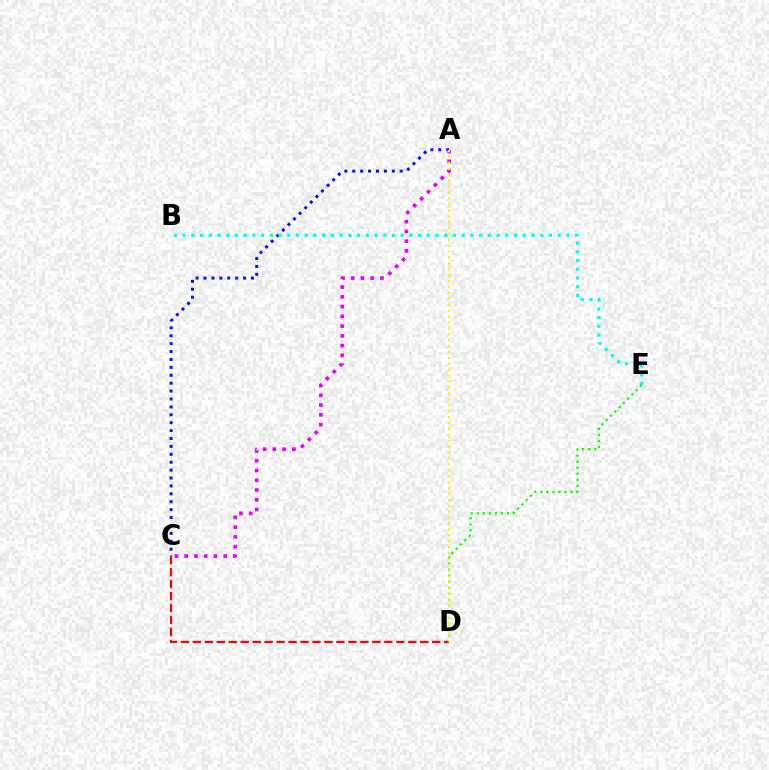{('A', 'C'): [{'color': '#0010ff', 'line_style': 'dotted', 'thickness': 2.15}, {'color': '#ee00ff', 'line_style': 'dotted', 'thickness': 2.65}], ('C', 'D'): [{'color': '#ff0000', 'line_style': 'dashed', 'thickness': 1.63}], ('D', 'E'): [{'color': '#08ff00', 'line_style': 'dotted', 'thickness': 1.64}], ('A', 'D'): [{'color': '#fcf500', 'line_style': 'dotted', 'thickness': 1.61}], ('B', 'E'): [{'color': '#00fff6', 'line_style': 'dotted', 'thickness': 2.37}]}